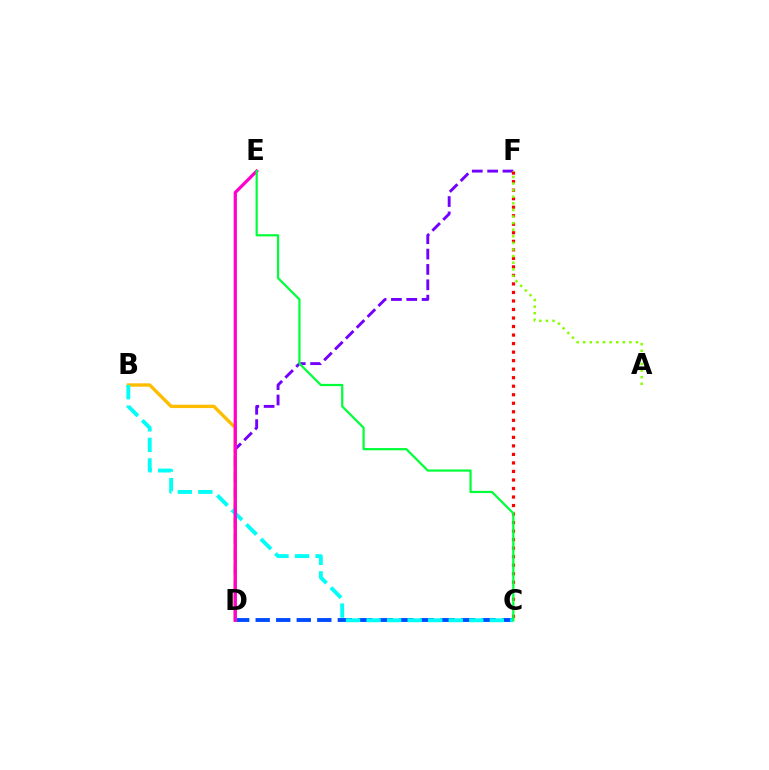{('C', 'D'): [{'color': '#004bff', 'line_style': 'dashed', 'thickness': 2.79}], ('D', 'F'): [{'color': '#7200ff', 'line_style': 'dashed', 'thickness': 2.08}], ('B', 'D'): [{'color': '#ffbd00', 'line_style': 'solid', 'thickness': 2.43}], ('C', 'F'): [{'color': '#ff0000', 'line_style': 'dotted', 'thickness': 2.32}], ('B', 'C'): [{'color': '#00fff6', 'line_style': 'dashed', 'thickness': 2.79}], ('D', 'E'): [{'color': '#ff00cf', 'line_style': 'solid', 'thickness': 2.34}], ('A', 'F'): [{'color': '#84ff00', 'line_style': 'dotted', 'thickness': 1.79}], ('C', 'E'): [{'color': '#00ff39', 'line_style': 'solid', 'thickness': 1.6}]}